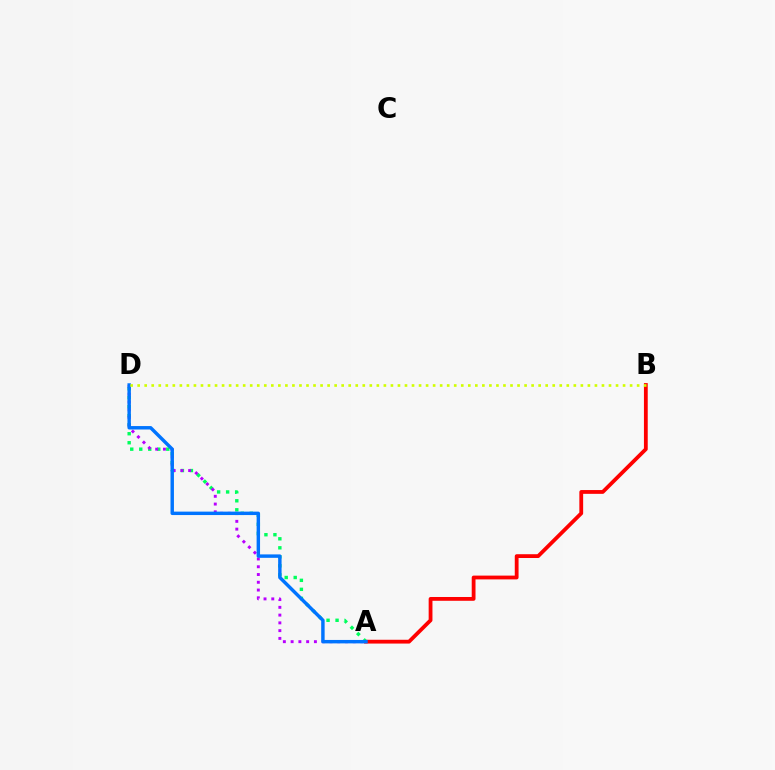{('A', 'B'): [{'color': '#ff0000', 'line_style': 'solid', 'thickness': 2.73}], ('A', 'D'): [{'color': '#00ff5c', 'line_style': 'dotted', 'thickness': 2.45}, {'color': '#b900ff', 'line_style': 'dotted', 'thickness': 2.11}, {'color': '#0074ff', 'line_style': 'solid', 'thickness': 2.47}], ('B', 'D'): [{'color': '#d1ff00', 'line_style': 'dotted', 'thickness': 1.91}]}